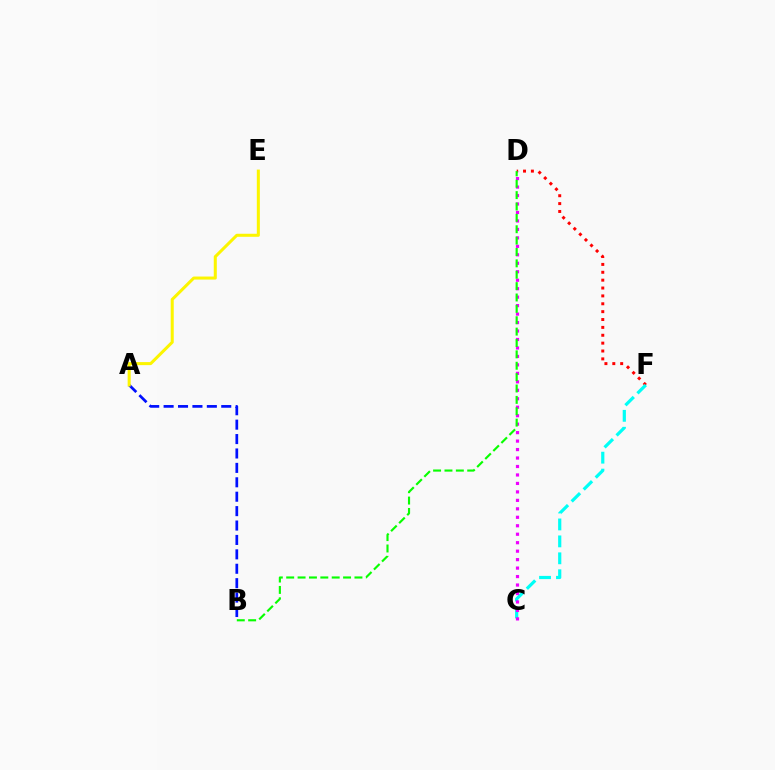{('D', 'F'): [{'color': '#ff0000', 'line_style': 'dotted', 'thickness': 2.14}], ('C', 'F'): [{'color': '#00fff6', 'line_style': 'dashed', 'thickness': 2.3}], ('A', 'B'): [{'color': '#0010ff', 'line_style': 'dashed', 'thickness': 1.96}], ('C', 'D'): [{'color': '#ee00ff', 'line_style': 'dotted', 'thickness': 2.3}], ('A', 'E'): [{'color': '#fcf500', 'line_style': 'solid', 'thickness': 2.19}], ('B', 'D'): [{'color': '#08ff00', 'line_style': 'dashed', 'thickness': 1.55}]}